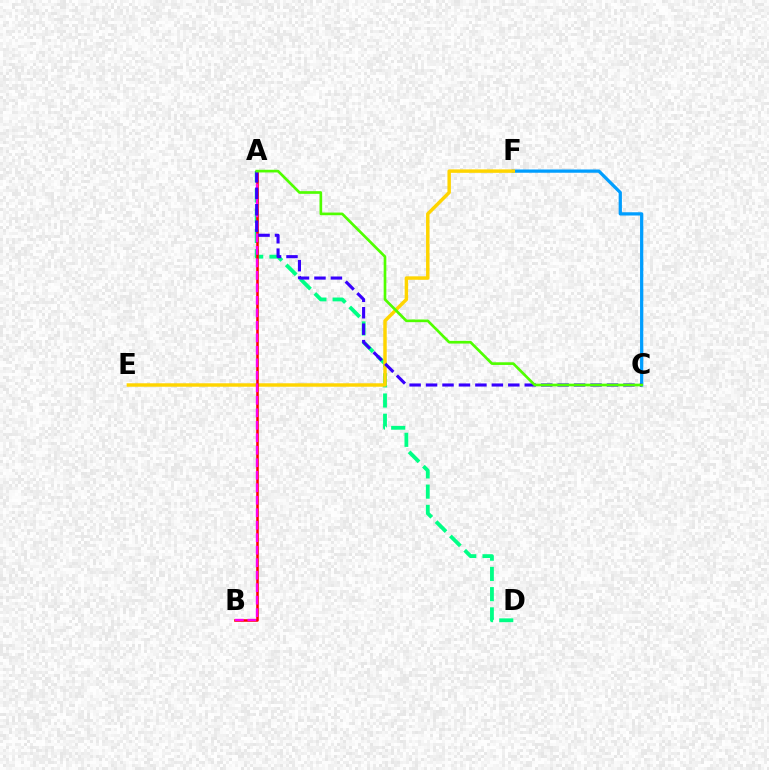{('C', 'F'): [{'color': '#009eff', 'line_style': 'solid', 'thickness': 2.34}], ('A', 'D'): [{'color': '#00ff86', 'line_style': 'dashed', 'thickness': 2.75}], ('E', 'F'): [{'color': '#ffd500', 'line_style': 'solid', 'thickness': 2.48}], ('A', 'B'): [{'color': '#ff0000', 'line_style': 'solid', 'thickness': 1.84}, {'color': '#ff00ed', 'line_style': 'dashed', 'thickness': 1.7}], ('A', 'C'): [{'color': '#3700ff', 'line_style': 'dashed', 'thickness': 2.23}, {'color': '#4fff00', 'line_style': 'solid', 'thickness': 1.92}]}